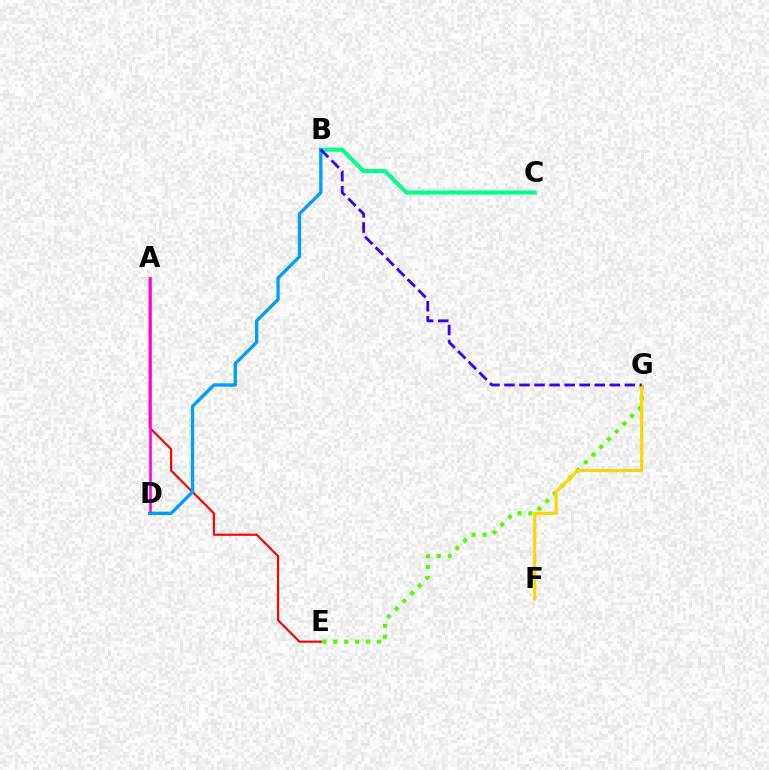{('A', 'E'): [{'color': '#ff0000', 'line_style': 'solid', 'thickness': 1.55}], ('E', 'G'): [{'color': '#4fff00', 'line_style': 'dotted', 'thickness': 2.97}], ('F', 'G'): [{'color': '#ffd500', 'line_style': 'solid', 'thickness': 2.24}], ('A', 'D'): [{'color': '#ff00ed', 'line_style': 'solid', 'thickness': 1.9}], ('B', 'C'): [{'color': '#00ff86', 'line_style': 'solid', 'thickness': 2.95}], ('B', 'D'): [{'color': '#009eff', 'line_style': 'solid', 'thickness': 2.39}], ('B', 'G'): [{'color': '#3700ff', 'line_style': 'dashed', 'thickness': 2.04}]}